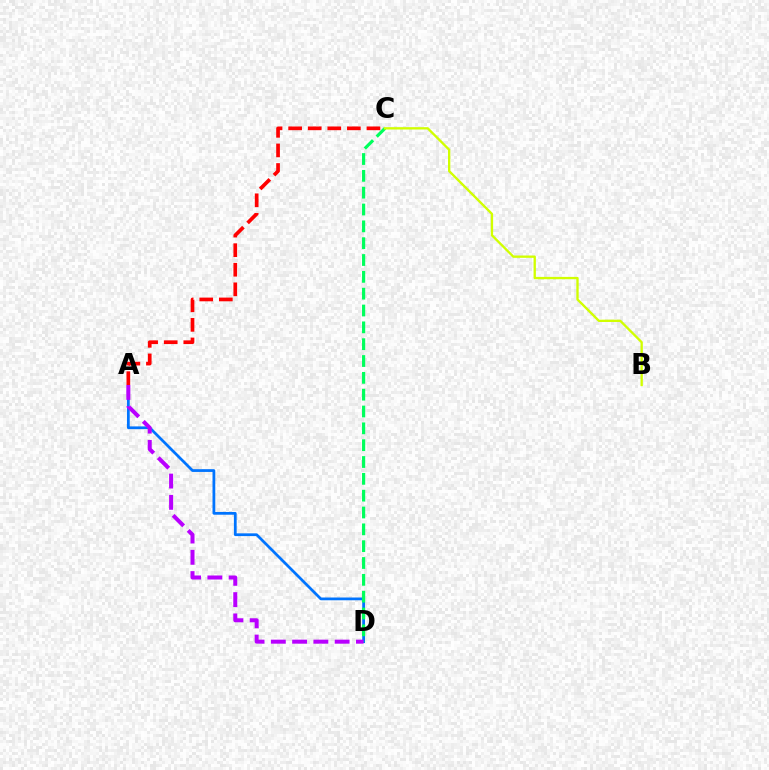{('A', 'D'): [{'color': '#0074ff', 'line_style': 'solid', 'thickness': 1.99}, {'color': '#b900ff', 'line_style': 'dashed', 'thickness': 2.89}], ('C', 'D'): [{'color': '#00ff5c', 'line_style': 'dashed', 'thickness': 2.29}], ('A', 'C'): [{'color': '#ff0000', 'line_style': 'dashed', 'thickness': 2.66}], ('B', 'C'): [{'color': '#d1ff00', 'line_style': 'solid', 'thickness': 1.68}]}